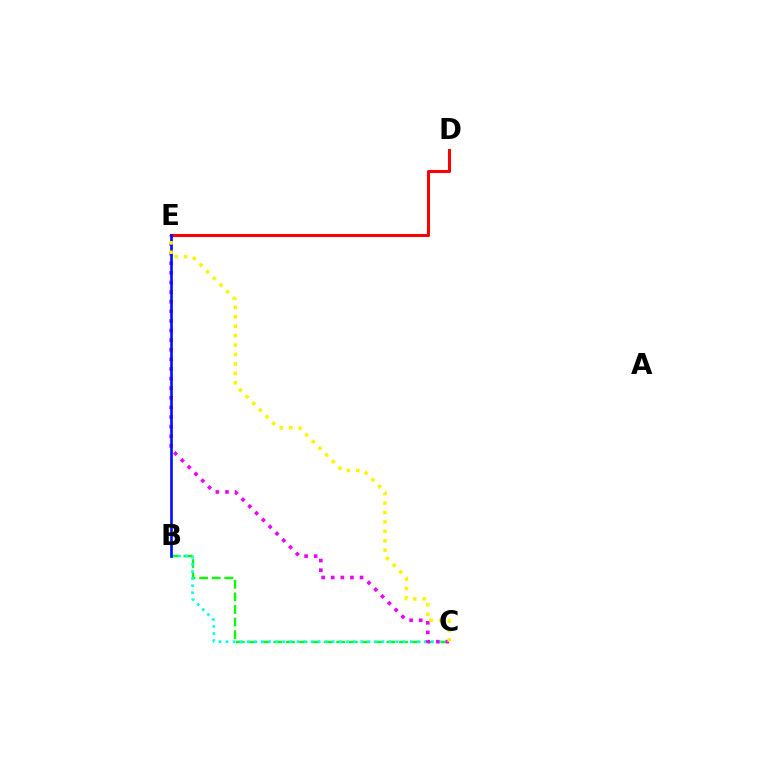{('B', 'C'): [{'color': '#08ff00', 'line_style': 'dashed', 'thickness': 1.71}, {'color': '#00fff6', 'line_style': 'dotted', 'thickness': 1.93}], ('D', 'E'): [{'color': '#ff0000', 'line_style': 'solid', 'thickness': 2.2}], ('C', 'E'): [{'color': '#ee00ff', 'line_style': 'dotted', 'thickness': 2.61}, {'color': '#fcf500', 'line_style': 'dotted', 'thickness': 2.56}], ('B', 'E'): [{'color': '#0010ff', 'line_style': 'solid', 'thickness': 1.91}]}